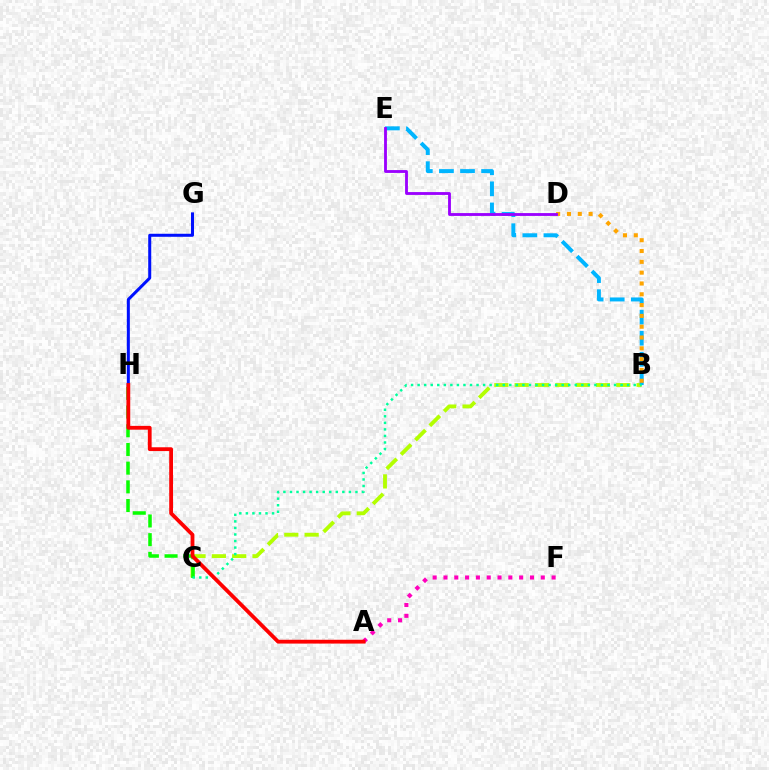{('A', 'F'): [{'color': '#ff00bd', 'line_style': 'dotted', 'thickness': 2.94}], ('B', 'C'): [{'color': '#b3ff00', 'line_style': 'dashed', 'thickness': 2.76}, {'color': '#00ff9d', 'line_style': 'dotted', 'thickness': 1.78}], ('B', 'E'): [{'color': '#00b5ff', 'line_style': 'dashed', 'thickness': 2.86}], ('C', 'H'): [{'color': '#08ff00', 'line_style': 'dashed', 'thickness': 2.54}], ('B', 'D'): [{'color': '#ffa500', 'line_style': 'dotted', 'thickness': 2.94}], ('G', 'H'): [{'color': '#0010ff', 'line_style': 'solid', 'thickness': 2.18}], ('A', 'H'): [{'color': '#ff0000', 'line_style': 'solid', 'thickness': 2.74}], ('D', 'E'): [{'color': '#9b00ff', 'line_style': 'solid', 'thickness': 2.04}]}